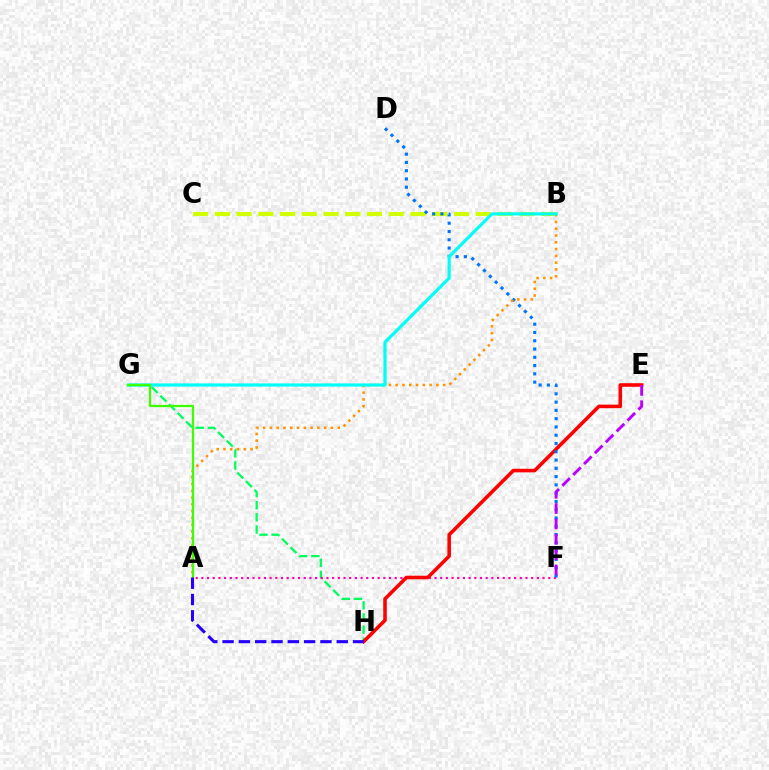{('G', 'H'): [{'color': '#00ff5c', 'line_style': 'dashed', 'thickness': 1.65}], ('A', 'F'): [{'color': '#ff00ac', 'line_style': 'dotted', 'thickness': 1.55}], ('E', 'H'): [{'color': '#ff0000', 'line_style': 'solid', 'thickness': 2.57}], ('B', 'C'): [{'color': '#d1ff00', 'line_style': 'dashed', 'thickness': 2.95}], ('D', 'F'): [{'color': '#0074ff', 'line_style': 'dotted', 'thickness': 2.25}], ('A', 'B'): [{'color': '#ff9400', 'line_style': 'dotted', 'thickness': 1.84}], ('E', 'F'): [{'color': '#b900ff', 'line_style': 'dashed', 'thickness': 2.09}], ('B', 'G'): [{'color': '#00fff6', 'line_style': 'solid', 'thickness': 2.29}], ('A', 'G'): [{'color': '#3dff00', 'line_style': 'solid', 'thickness': 1.63}], ('A', 'H'): [{'color': '#2500ff', 'line_style': 'dashed', 'thickness': 2.22}]}